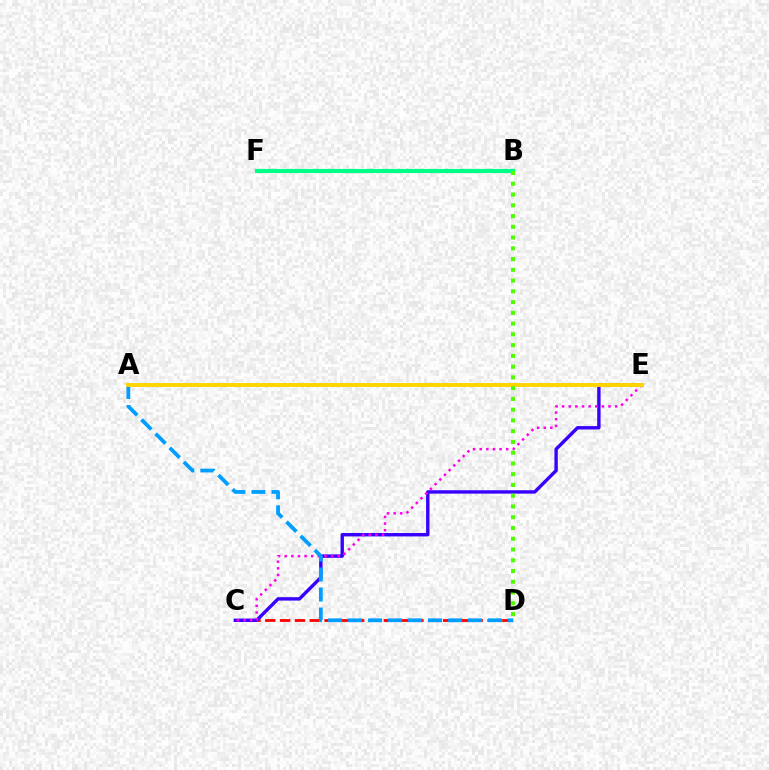{('C', 'D'): [{'color': '#ff0000', 'line_style': 'dashed', 'thickness': 2.01}], ('B', 'F'): [{'color': '#00ff86', 'line_style': 'solid', 'thickness': 2.99}], ('C', 'E'): [{'color': '#3700ff', 'line_style': 'solid', 'thickness': 2.44}, {'color': '#ff00ed', 'line_style': 'dotted', 'thickness': 1.8}], ('A', 'D'): [{'color': '#009eff', 'line_style': 'dashed', 'thickness': 2.72}], ('A', 'E'): [{'color': '#ffd500', 'line_style': 'solid', 'thickness': 2.82}], ('B', 'D'): [{'color': '#4fff00', 'line_style': 'dotted', 'thickness': 2.92}]}